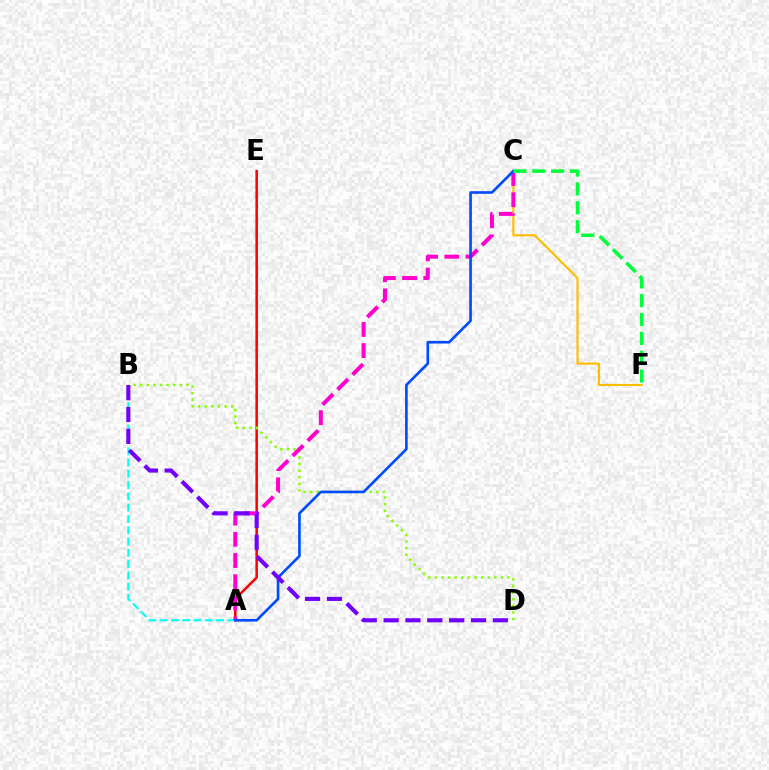{('A', 'E'): [{'color': '#ff0000', 'line_style': 'solid', 'thickness': 1.83}], ('C', 'F'): [{'color': '#ffbd00', 'line_style': 'solid', 'thickness': 1.55}, {'color': '#00ff39', 'line_style': 'dashed', 'thickness': 2.56}], ('B', 'D'): [{'color': '#84ff00', 'line_style': 'dotted', 'thickness': 1.8}, {'color': '#7200ff', 'line_style': 'dashed', 'thickness': 2.97}], ('A', 'B'): [{'color': '#00fff6', 'line_style': 'dashed', 'thickness': 1.53}], ('A', 'C'): [{'color': '#ff00cf', 'line_style': 'dashed', 'thickness': 2.88}, {'color': '#004bff', 'line_style': 'solid', 'thickness': 1.9}]}